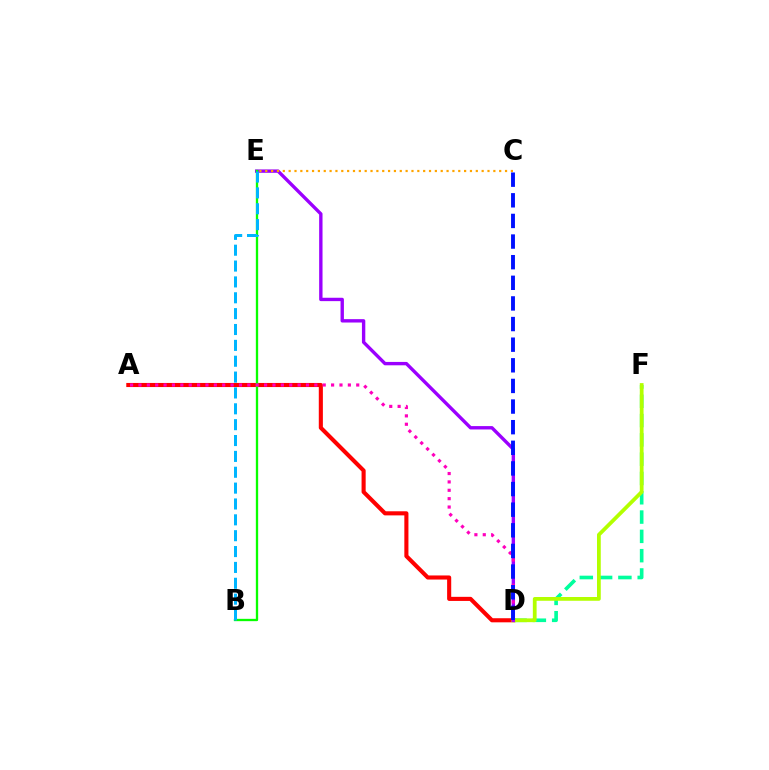{('A', 'D'): [{'color': '#ff0000', 'line_style': 'solid', 'thickness': 2.95}, {'color': '#ff00bd', 'line_style': 'dotted', 'thickness': 2.28}], ('D', 'F'): [{'color': '#00ff9d', 'line_style': 'dashed', 'thickness': 2.62}, {'color': '#b3ff00', 'line_style': 'solid', 'thickness': 2.71}], ('D', 'E'): [{'color': '#9b00ff', 'line_style': 'solid', 'thickness': 2.43}], ('B', 'E'): [{'color': '#08ff00', 'line_style': 'solid', 'thickness': 1.67}, {'color': '#00b5ff', 'line_style': 'dashed', 'thickness': 2.15}], ('C', 'E'): [{'color': '#ffa500', 'line_style': 'dotted', 'thickness': 1.59}], ('C', 'D'): [{'color': '#0010ff', 'line_style': 'dashed', 'thickness': 2.8}]}